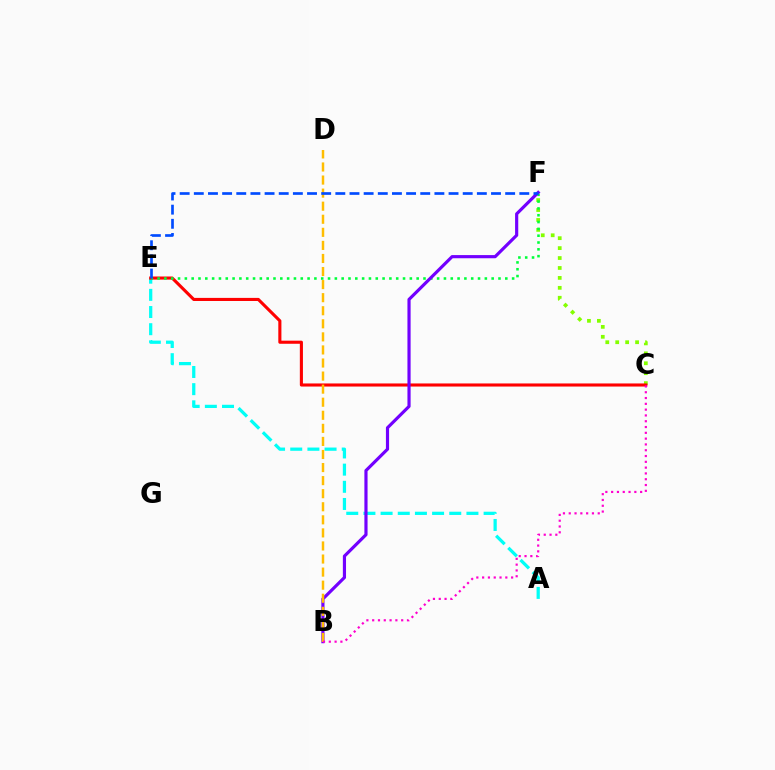{('C', 'F'): [{'color': '#84ff00', 'line_style': 'dotted', 'thickness': 2.7}], ('A', 'E'): [{'color': '#00fff6', 'line_style': 'dashed', 'thickness': 2.33}], ('C', 'E'): [{'color': '#ff0000', 'line_style': 'solid', 'thickness': 2.23}], ('E', 'F'): [{'color': '#00ff39', 'line_style': 'dotted', 'thickness': 1.85}, {'color': '#004bff', 'line_style': 'dashed', 'thickness': 1.92}], ('B', 'F'): [{'color': '#7200ff', 'line_style': 'solid', 'thickness': 2.28}], ('B', 'D'): [{'color': '#ffbd00', 'line_style': 'dashed', 'thickness': 1.78}], ('B', 'C'): [{'color': '#ff00cf', 'line_style': 'dotted', 'thickness': 1.58}]}